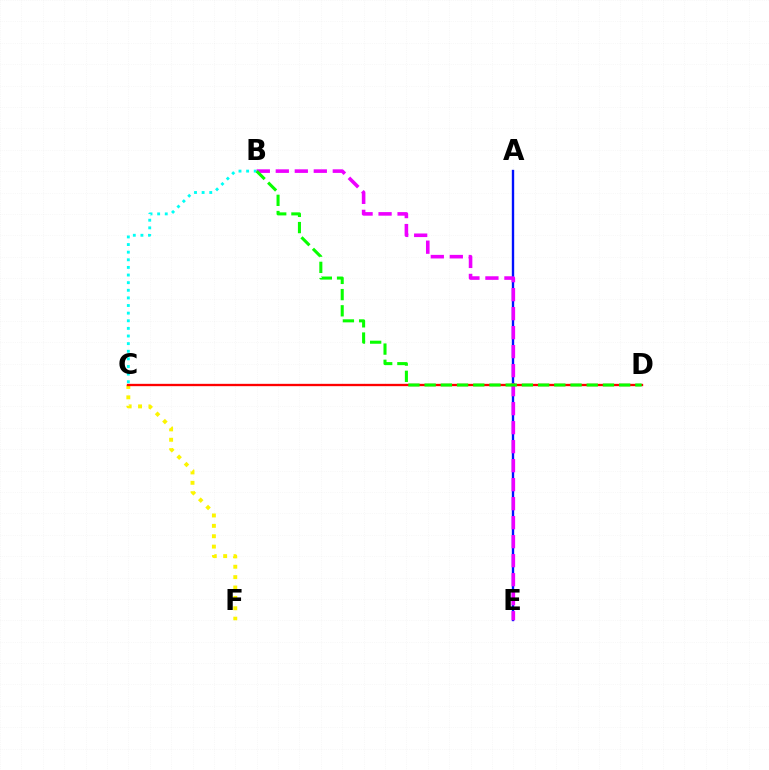{('B', 'C'): [{'color': '#00fff6', 'line_style': 'dotted', 'thickness': 2.07}], ('A', 'E'): [{'color': '#0010ff', 'line_style': 'solid', 'thickness': 1.7}], ('B', 'E'): [{'color': '#ee00ff', 'line_style': 'dashed', 'thickness': 2.58}], ('C', 'F'): [{'color': '#fcf500', 'line_style': 'dotted', 'thickness': 2.82}], ('C', 'D'): [{'color': '#ff0000', 'line_style': 'solid', 'thickness': 1.68}], ('B', 'D'): [{'color': '#08ff00', 'line_style': 'dashed', 'thickness': 2.2}]}